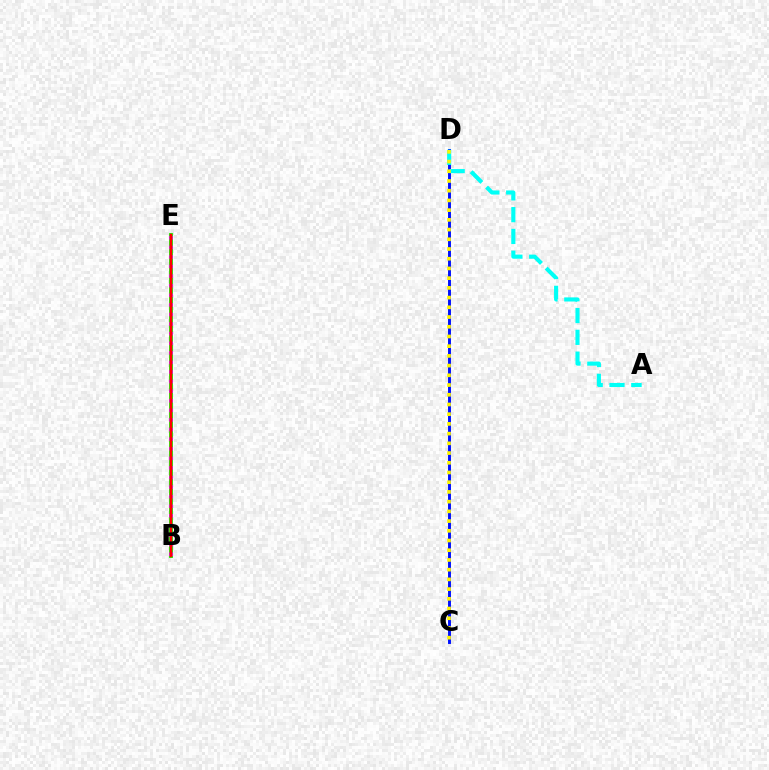{('C', 'D'): [{'color': '#0010ff', 'line_style': 'solid', 'thickness': 2.11}, {'color': '#fcf500', 'line_style': 'dotted', 'thickness': 2.64}], ('A', 'D'): [{'color': '#00fff6', 'line_style': 'dashed', 'thickness': 2.96}], ('B', 'E'): [{'color': '#08ff00', 'line_style': 'solid', 'thickness': 2.76}, {'color': '#ee00ff', 'line_style': 'dotted', 'thickness': 2.61}, {'color': '#ff0000', 'line_style': 'solid', 'thickness': 1.77}]}